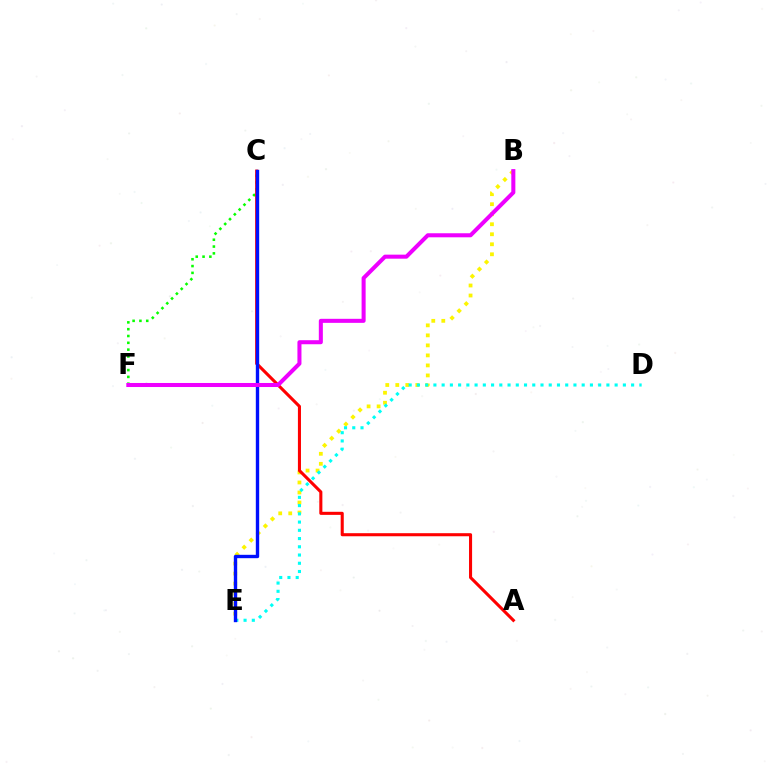{('B', 'E'): [{'color': '#fcf500', 'line_style': 'dotted', 'thickness': 2.72}], ('D', 'E'): [{'color': '#00fff6', 'line_style': 'dotted', 'thickness': 2.24}], ('C', 'F'): [{'color': '#08ff00', 'line_style': 'dotted', 'thickness': 1.85}], ('A', 'C'): [{'color': '#ff0000', 'line_style': 'solid', 'thickness': 2.21}], ('C', 'E'): [{'color': '#0010ff', 'line_style': 'solid', 'thickness': 2.43}], ('B', 'F'): [{'color': '#ee00ff', 'line_style': 'solid', 'thickness': 2.91}]}